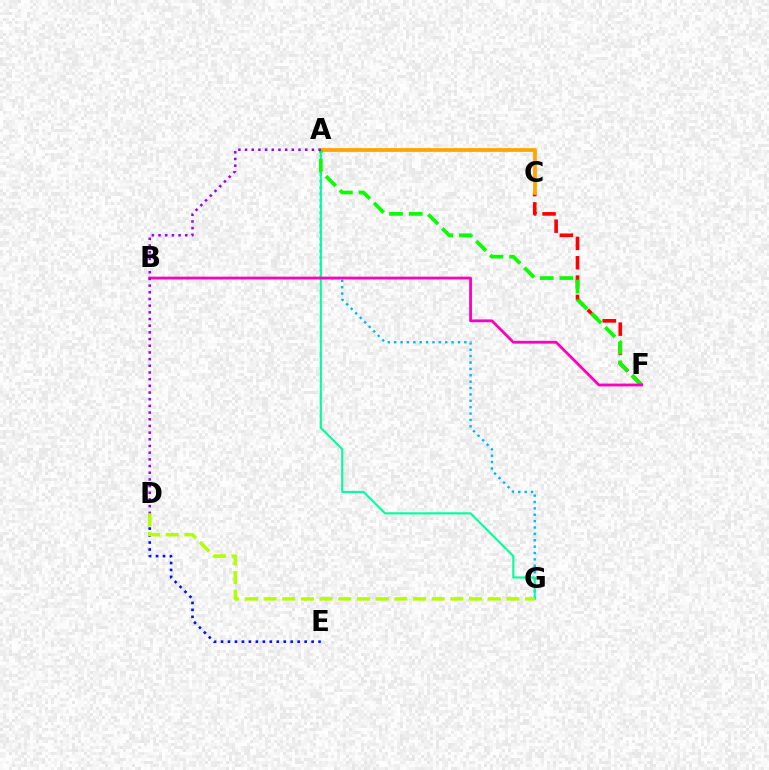{('D', 'E'): [{'color': '#0010ff', 'line_style': 'dotted', 'thickness': 1.89}], ('A', 'G'): [{'color': '#00b5ff', 'line_style': 'dotted', 'thickness': 1.73}, {'color': '#00ff9d', 'line_style': 'solid', 'thickness': 1.52}], ('C', 'F'): [{'color': '#ff0000', 'line_style': 'dashed', 'thickness': 2.63}], ('A', 'C'): [{'color': '#ffa500', 'line_style': 'solid', 'thickness': 2.69}], ('A', 'F'): [{'color': '#08ff00', 'line_style': 'dashed', 'thickness': 2.67}], ('B', 'F'): [{'color': '#ff00bd', 'line_style': 'solid', 'thickness': 2.01}], ('A', 'D'): [{'color': '#9b00ff', 'line_style': 'dotted', 'thickness': 1.82}], ('D', 'G'): [{'color': '#b3ff00', 'line_style': 'dashed', 'thickness': 2.54}]}